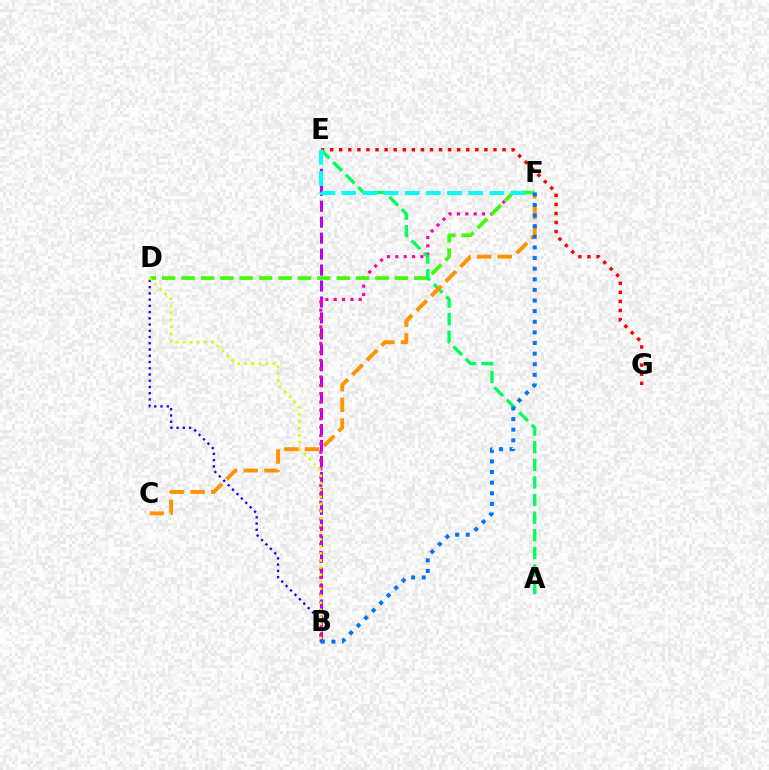{('B', 'D'): [{'color': '#2500ff', 'line_style': 'dotted', 'thickness': 1.7}, {'color': '#d1ff00', 'line_style': 'dotted', 'thickness': 1.92}], ('B', 'E'): [{'color': '#b900ff', 'line_style': 'dashed', 'thickness': 2.17}], ('B', 'F'): [{'color': '#ff00ac', 'line_style': 'dotted', 'thickness': 2.27}, {'color': '#0074ff', 'line_style': 'dotted', 'thickness': 2.89}], ('E', 'G'): [{'color': '#ff0000', 'line_style': 'dotted', 'thickness': 2.47}], ('D', 'F'): [{'color': '#3dff00', 'line_style': 'dashed', 'thickness': 2.63}], ('A', 'E'): [{'color': '#00ff5c', 'line_style': 'dashed', 'thickness': 2.39}], ('E', 'F'): [{'color': '#00fff6', 'line_style': 'dashed', 'thickness': 2.87}], ('C', 'F'): [{'color': '#ff9400', 'line_style': 'dashed', 'thickness': 2.81}]}